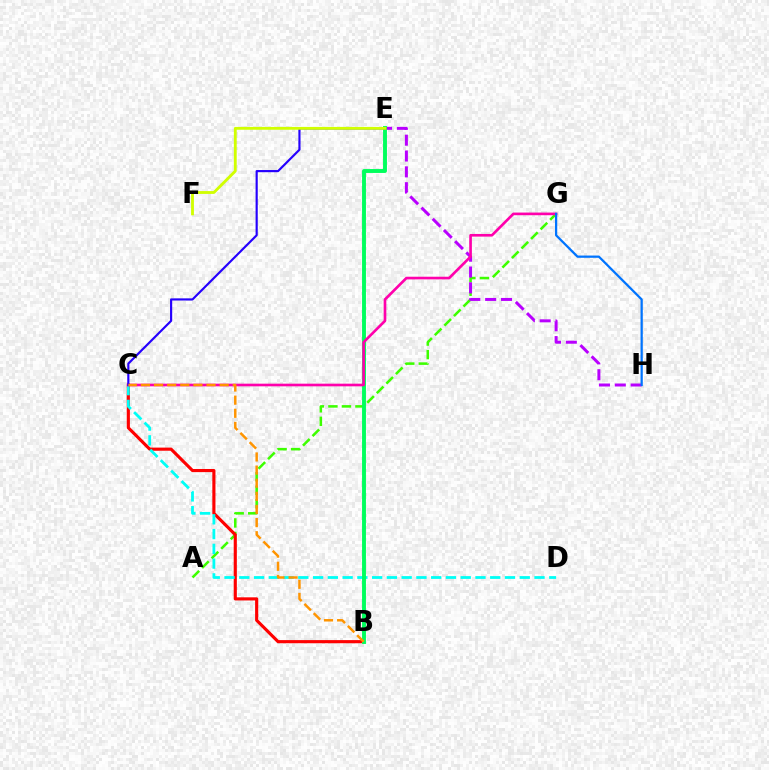{('A', 'G'): [{'color': '#3dff00', 'line_style': 'dashed', 'thickness': 1.84}], ('B', 'C'): [{'color': '#ff0000', 'line_style': 'solid', 'thickness': 2.26}, {'color': '#ff9400', 'line_style': 'dashed', 'thickness': 1.78}], ('E', 'H'): [{'color': '#b900ff', 'line_style': 'dashed', 'thickness': 2.15}], ('C', 'D'): [{'color': '#00fff6', 'line_style': 'dashed', 'thickness': 2.01}], ('B', 'E'): [{'color': '#00ff5c', 'line_style': 'solid', 'thickness': 2.81}], ('C', 'G'): [{'color': '#ff00ac', 'line_style': 'solid', 'thickness': 1.91}], ('C', 'E'): [{'color': '#2500ff', 'line_style': 'solid', 'thickness': 1.55}], ('E', 'F'): [{'color': '#d1ff00', 'line_style': 'solid', 'thickness': 2.05}], ('G', 'H'): [{'color': '#0074ff', 'line_style': 'solid', 'thickness': 1.62}]}